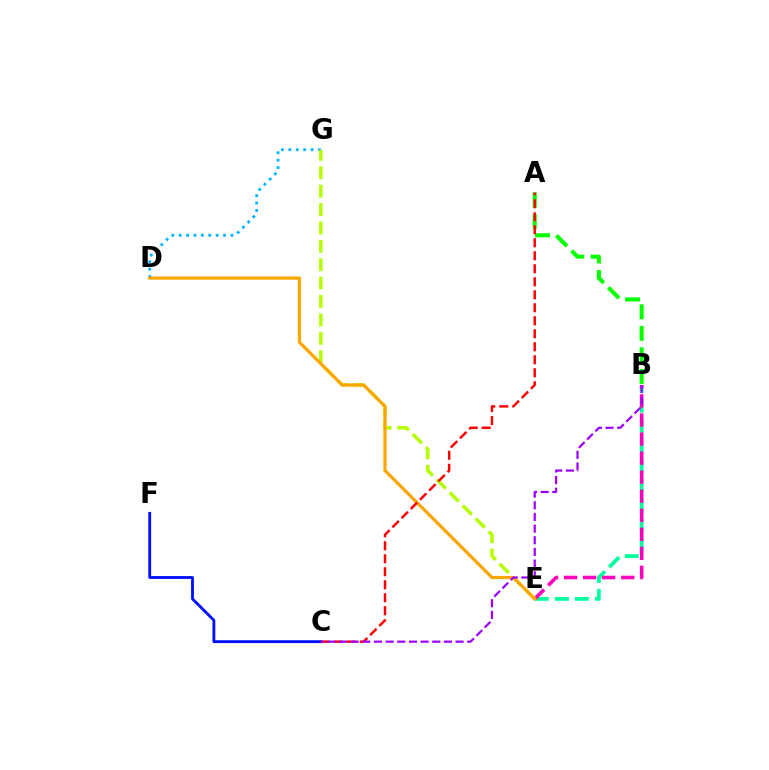{('B', 'E'): [{'color': '#00ff9d', 'line_style': 'dashed', 'thickness': 2.72}, {'color': '#ff00bd', 'line_style': 'dashed', 'thickness': 2.59}], ('D', 'G'): [{'color': '#00b5ff', 'line_style': 'dotted', 'thickness': 2.01}], ('A', 'B'): [{'color': '#08ff00', 'line_style': 'dashed', 'thickness': 2.92}], ('E', 'G'): [{'color': '#b3ff00', 'line_style': 'dashed', 'thickness': 2.5}], ('D', 'E'): [{'color': '#ffa500', 'line_style': 'solid', 'thickness': 2.31}], ('C', 'F'): [{'color': '#0010ff', 'line_style': 'solid', 'thickness': 2.04}], ('A', 'C'): [{'color': '#ff0000', 'line_style': 'dashed', 'thickness': 1.77}], ('B', 'C'): [{'color': '#9b00ff', 'line_style': 'dashed', 'thickness': 1.58}]}